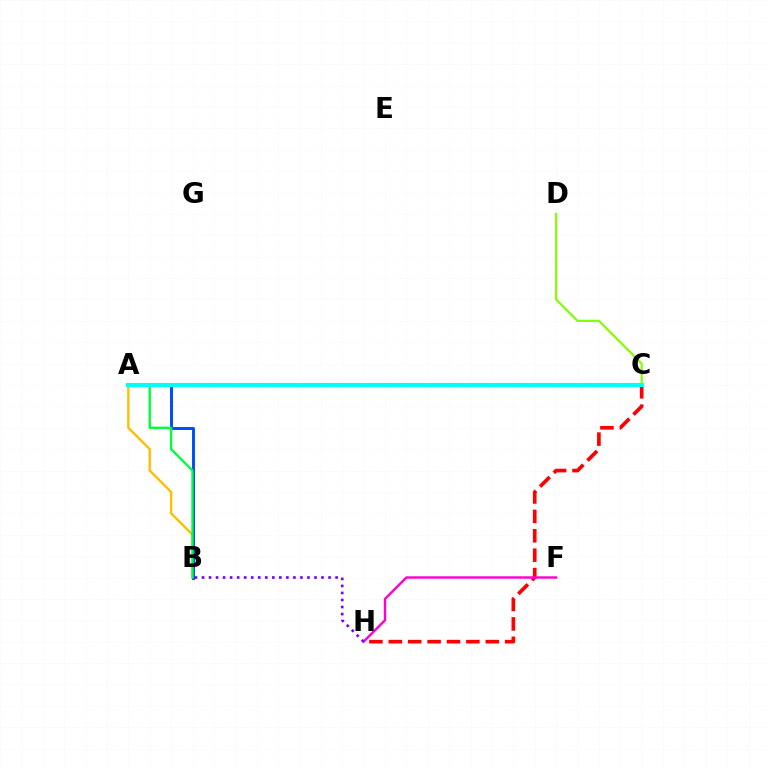{('A', 'B'): [{'color': '#ffbd00', 'line_style': 'solid', 'thickness': 1.71}, {'color': '#004bff', 'line_style': 'solid', 'thickness': 2.12}, {'color': '#00ff39', 'line_style': 'solid', 'thickness': 1.69}], ('C', 'H'): [{'color': '#ff0000', 'line_style': 'dashed', 'thickness': 2.64}], ('F', 'H'): [{'color': '#ff00cf', 'line_style': 'solid', 'thickness': 1.74}], ('C', 'D'): [{'color': '#84ff00', 'line_style': 'solid', 'thickness': 1.57}], ('A', 'C'): [{'color': '#00fff6', 'line_style': 'solid', 'thickness': 2.99}], ('B', 'H'): [{'color': '#7200ff', 'line_style': 'dotted', 'thickness': 1.91}]}